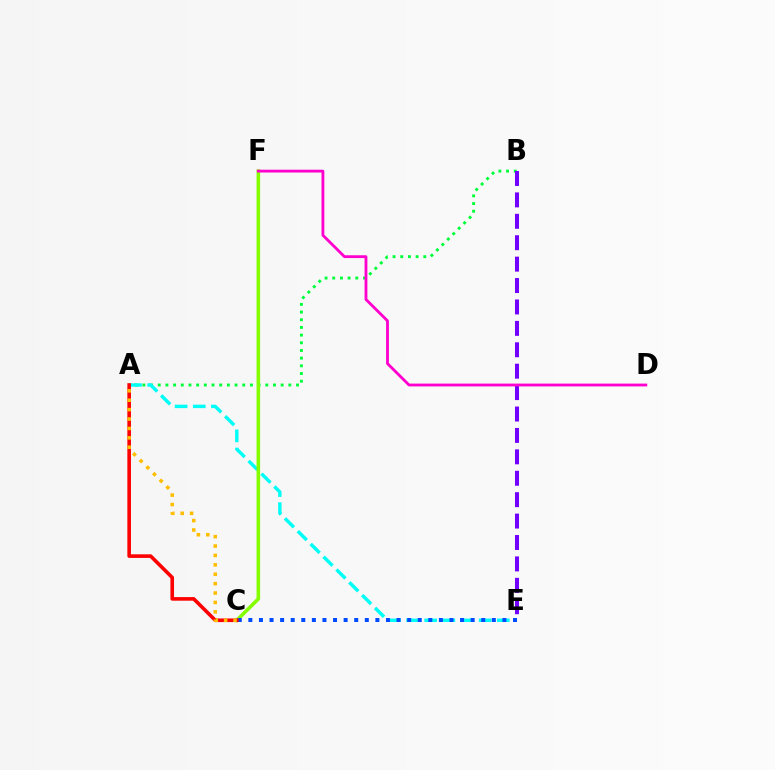{('A', 'B'): [{'color': '#00ff39', 'line_style': 'dotted', 'thickness': 2.09}], ('A', 'E'): [{'color': '#00fff6', 'line_style': 'dashed', 'thickness': 2.47}], ('C', 'F'): [{'color': '#84ff00', 'line_style': 'solid', 'thickness': 2.57}], ('C', 'E'): [{'color': '#004bff', 'line_style': 'dotted', 'thickness': 2.88}], ('A', 'C'): [{'color': '#ff0000', 'line_style': 'solid', 'thickness': 2.6}, {'color': '#ffbd00', 'line_style': 'dotted', 'thickness': 2.55}], ('B', 'E'): [{'color': '#7200ff', 'line_style': 'dashed', 'thickness': 2.91}], ('D', 'F'): [{'color': '#ff00cf', 'line_style': 'solid', 'thickness': 2.03}]}